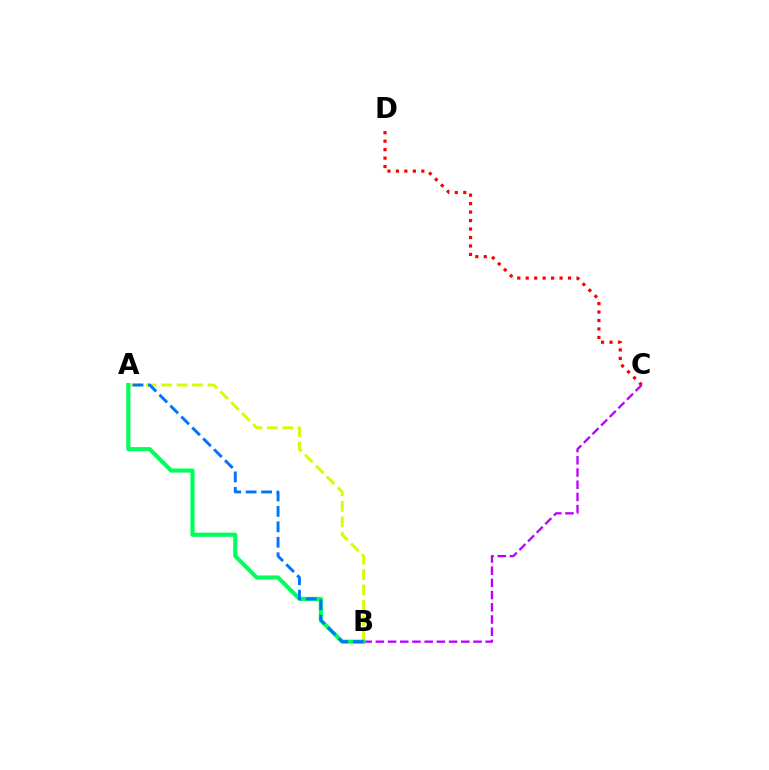{('C', 'D'): [{'color': '#ff0000', 'line_style': 'dotted', 'thickness': 2.3}], ('B', 'C'): [{'color': '#b900ff', 'line_style': 'dashed', 'thickness': 1.66}], ('A', 'B'): [{'color': '#d1ff00', 'line_style': 'dashed', 'thickness': 2.1}, {'color': '#00ff5c', 'line_style': 'solid', 'thickness': 2.97}, {'color': '#0074ff', 'line_style': 'dashed', 'thickness': 2.1}]}